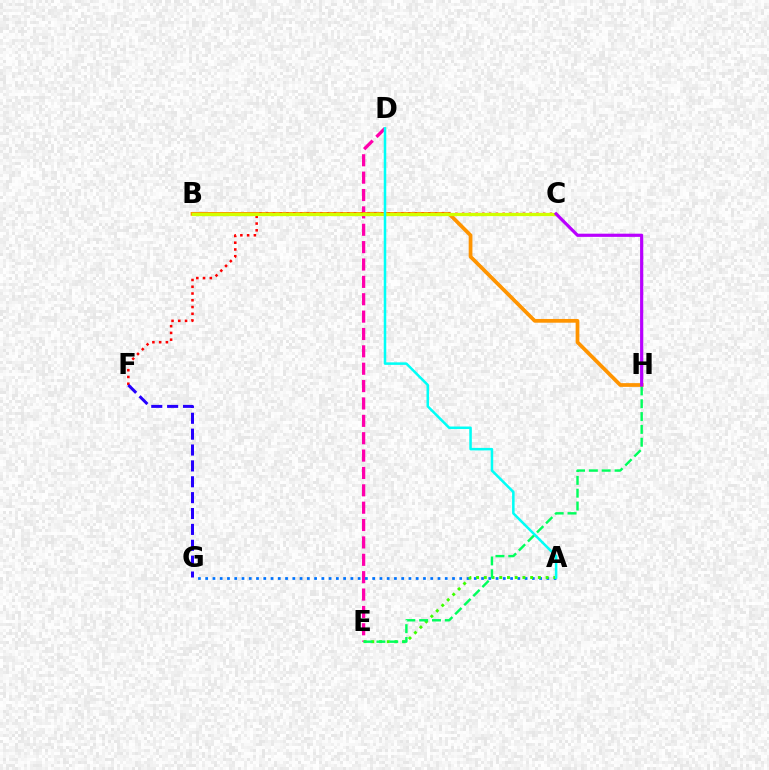{('D', 'E'): [{'color': '#ff00ac', 'line_style': 'dashed', 'thickness': 2.36}], ('A', 'G'): [{'color': '#0074ff', 'line_style': 'dotted', 'thickness': 1.97}], ('A', 'E'): [{'color': '#3dff00', 'line_style': 'dotted', 'thickness': 2.1}], ('B', 'H'): [{'color': '#ff9400', 'line_style': 'solid', 'thickness': 2.69}], ('C', 'F'): [{'color': '#ff0000', 'line_style': 'dotted', 'thickness': 1.84}], ('E', 'H'): [{'color': '#00ff5c', 'line_style': 'dashed', 'thickness': 1.74}], ('B', 'C'): [{'color': '#d1ff00', 'line_style': 'solid', 'thickness': 2.35}], ('F', 'G'): [{'color': '#2500ff', 'line_style': 'dashed', 'thickness': 2.16}], ('C', 'H'): [{'color': '#b900ff', 'line_style': 'solid', 'thickness': 2.29}], ('A', 'D'): [{'color': '#00fff6', 'line_style': 'solid', 'thickness': 1.82}]}